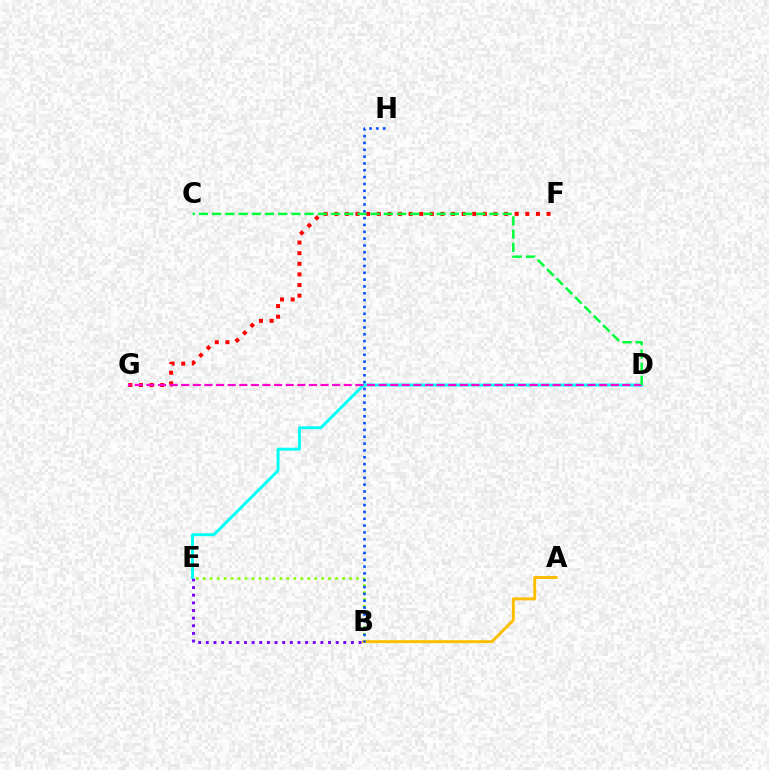{('F', 'G'): [{'color': '#ff0000', 'line_style': 'dotted', 'thickness': 2.88}], ('B', 'E'): [{'color': '#7200ff', 'line_style': 'dotted', 'thickness': 2.08}, {'color': '#84ff00', 'line_style': 'dotted', 'thickness': 1.89}], ('A', 'B'): [{'color': '#ffbd00', 'line_style': 'solid', 'thickness': 2.12}], ('D', 'E'): [{'color': '#00fff6', 'line_style': 'solid', 'thickness': 2.1}], ('D', 'G'): [{'color': '#ff00cf', 'line_style': 'dashed', 'thickness': 1.58}], ('C', 'D'): [{'color': '#00ff39', 'line_style': 'dashed', 'thickness': 1.79}], ('B', 'H'): [{'color': '#004bff', 'line_style': 'dotted', 'thickness': 1.86}]}